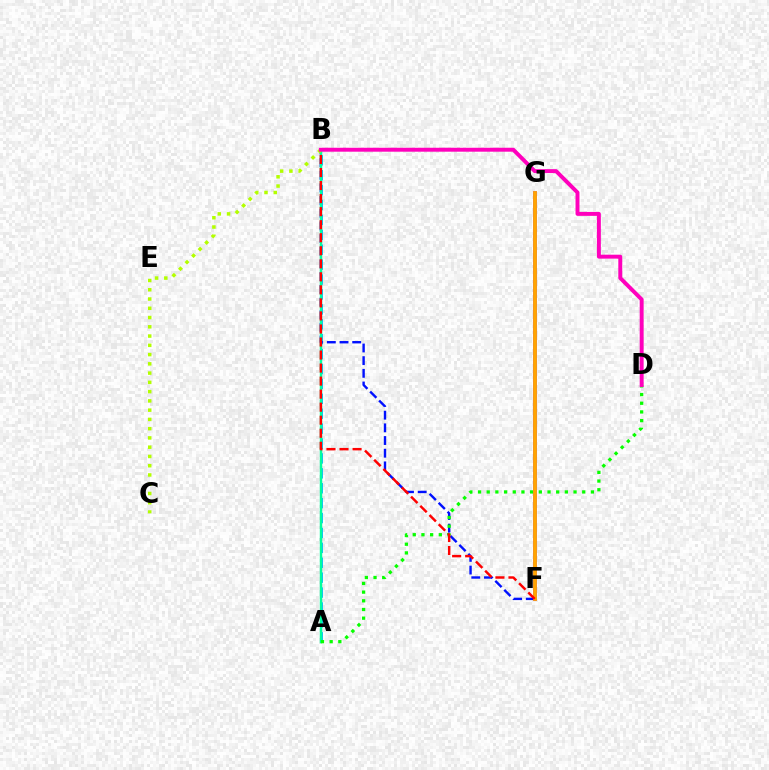{('A', 'B'): [{'color': '#00b5ff', 'line_style': 'dashed', 'thickness': 2.02}, {'color': '#00ff9d', 'line_style': 'solid', 'thickness': 1.76}], ('B', 'F'): [{'color': '#0010ff', 'line_style': 'dashed', 'thickness': 1.72}, {'color': '#ff0000', 'line_style': 'dashed', 'thickness': 1.77}], ('F', 'G'): [{'color': '#9b00ff', 'line_style': 'solid', 'thickness': 2.59}, {'color': '#ffa500', 'line_style': 'solid', 'thickness': 2.71}], ('B', 'C'): [{'color': '#b3ff00', 'line_style': 'dotted', 'thickness': 2.52}], ('A', 'D'): [{'color': '#08ff00', 'line_style': 'dotted', 'thickness': 2.36}], ('B', 'D'): [{'color': '#ff00bd', 'line_style': 'solid', 'thickness': 2.83}]}